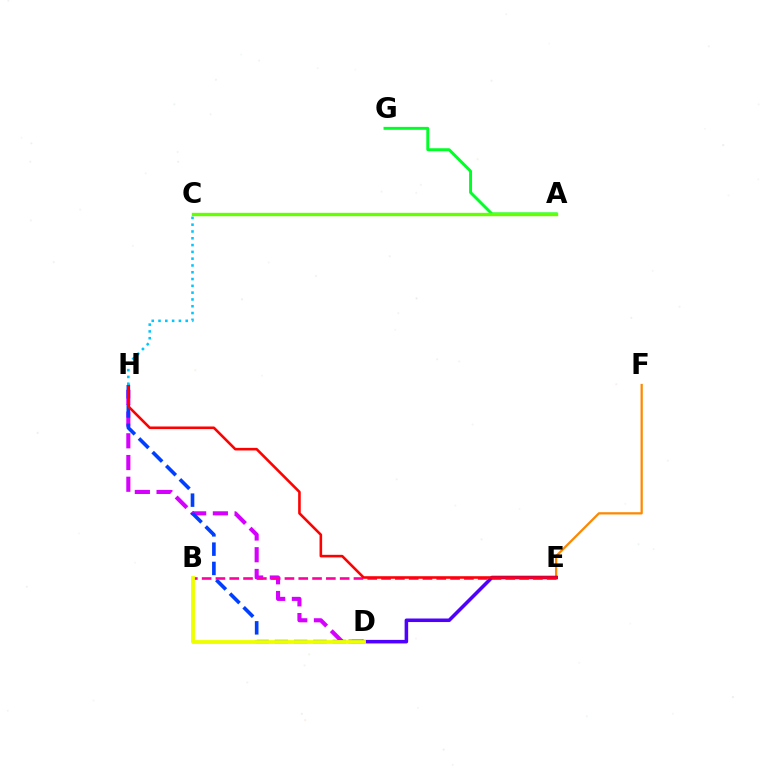{('D', 'H'): [{'color': '#d600ff', 'line_style': 'dashed', 'thickness': 2.95}, {'color': '#003fff', 'line_style': 'dashed', 'thickness': 2.62}], ('E', 'F'): [{'color': '#ff8800', 'line_style': 'solid', 'thickness': 1.62}], ('A', 'G'): [{'color': '#00ff27', 'line_style': 'solid', 'thickness': 2.11}], ('D', 'E'): [{'color': '#4f00ff', 'line_style': 'solid', 'thickness': 2.55}], ('B', 'E'): [{'color': '#ff00a0', 'line_style': 'dashed', 'thickness': 1.87}], ('A', 'C'): [{'color': '#00ffaf', 'line_style': 'solid', 'thickness': 1.91}, {'color': '#66ff00', 'line_style': 'solid', 'thickness': 2.44}], ('B', 'D'): [{'color': '#eeff00', 'line_style': 'solid', 'thickness': 2.76}], ('E', 'H'): [{'color': '#ff0000', 'line_style': 'solid', 'thickness': 1.87}], ('C', 'H'): [{'color': '#00c7ff', 'line_style': 'dotted', 'thickness': 1.85}]}